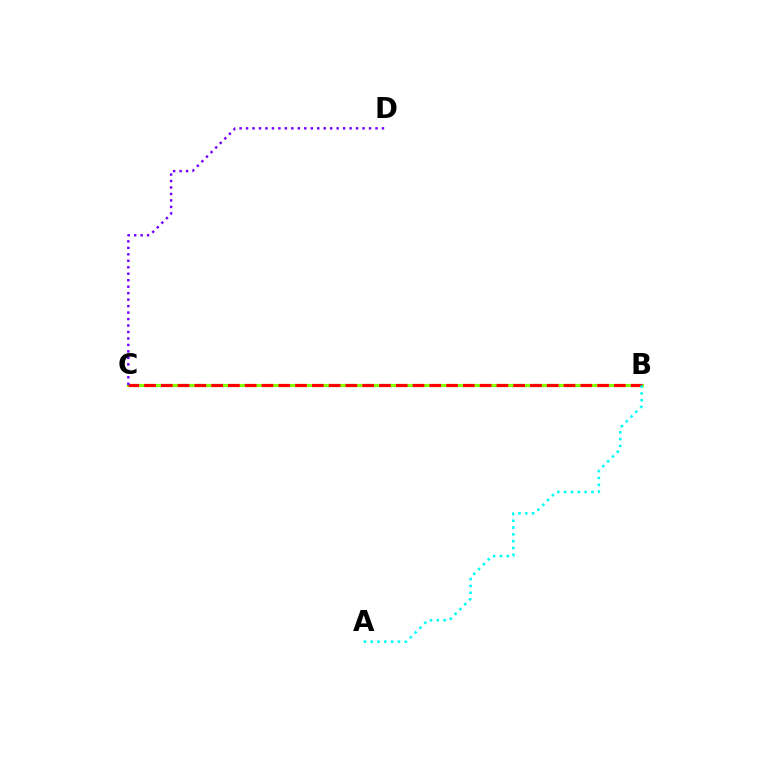{('B', 'C'): [{'color': '#84ff00', 'line_style': 'solid', 'thickness': 2.25}, {'color': '#ff0000', 'line_style': 'dashed', 'thickness': 2.28}], ('C', 'D'): [{'color': '#7200ff', 'line_style': 'dotted', 'thickness': 1.76}], ('A', 'B'): [{'color': '#00fff6', 'line_style': 'dotted', 'thickness': 1.85}]}